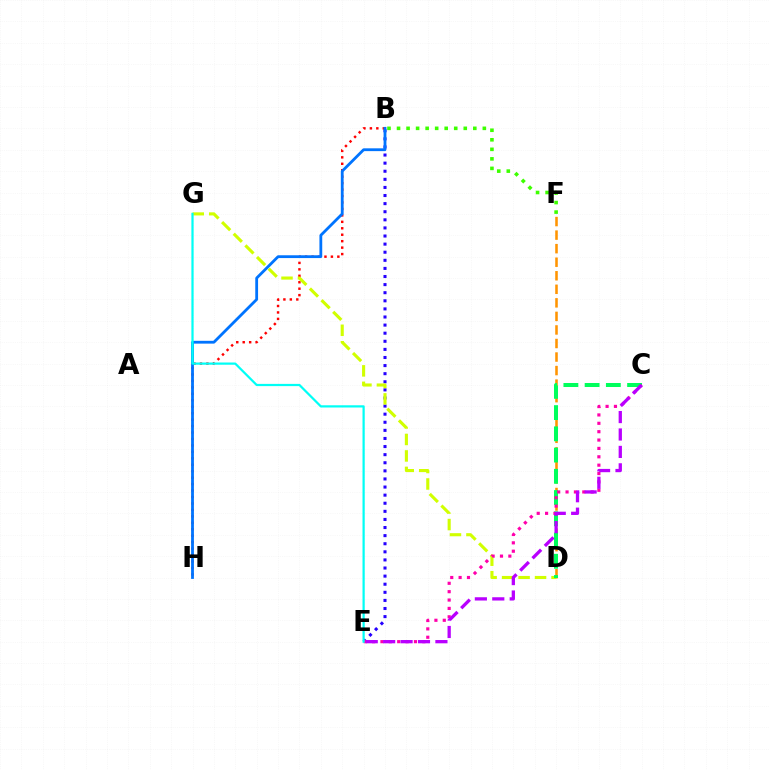{('B', 'E'): [{'color': '#2500ff', 'line_style': 'dotted', 'thickness': 2.2}], ('B', 'H'): [{'color': '#ff0000', 'line_style': 'dotted', 'thickness': 1.75}, {'color': '#0074ff', 'line_style': 'solid', 'thickness': 2.02}], ('D', 'F'): [{'color': '#ff9400', 'line_style': 'dashed', 'thickness': 1.84}], ('D', 'G'): [{'color': '#d1ff00', 'line_style': 'dashed', 'thickness': 2.24}], ('C', 'D'): [{'color': '#00ff5c', 'line_style': 'dashed', 'thickness': 2.89}], ('B', 'F'): [{'color': '#3dff00', 'line_style': 'dotted', 'thickness': 2.59}], ('C', 'E'): [{'color': '#ff00ac', 'line_style': 'dotted', 'thickness': 2.27}, {'color': '#b900ff', 'line_style': 'dashed', 'thickness': 2.37}], ('E', 'G'): [{'color': '#00fff6', 'line_style': 'solid', 'thickness': 1.6}]}